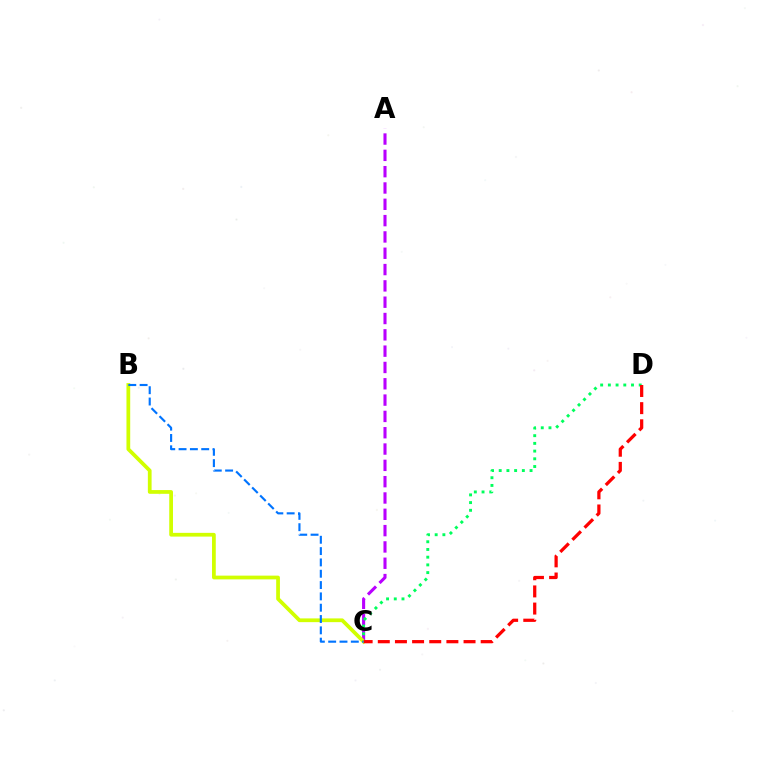{('A', 'C'): [{'color': '#b900ff', 'line_style': 'dashed', 'thickness': 2.22}], ('C', 'D'): [{'color': '#00ff5c', 'line_style': 'dotted', 'thickness': 2.1}, {'color': '#ff0000', 'line_style': 'dashed', 'thickness': 2.33}], ('B', 'C'): [{'color': '#d1ff00', 'line_style': 'solid', 'thickness': 2.7}, {'color': '#0074ff', 'line_style': 'dashed', 'thickness': 1.54}]}